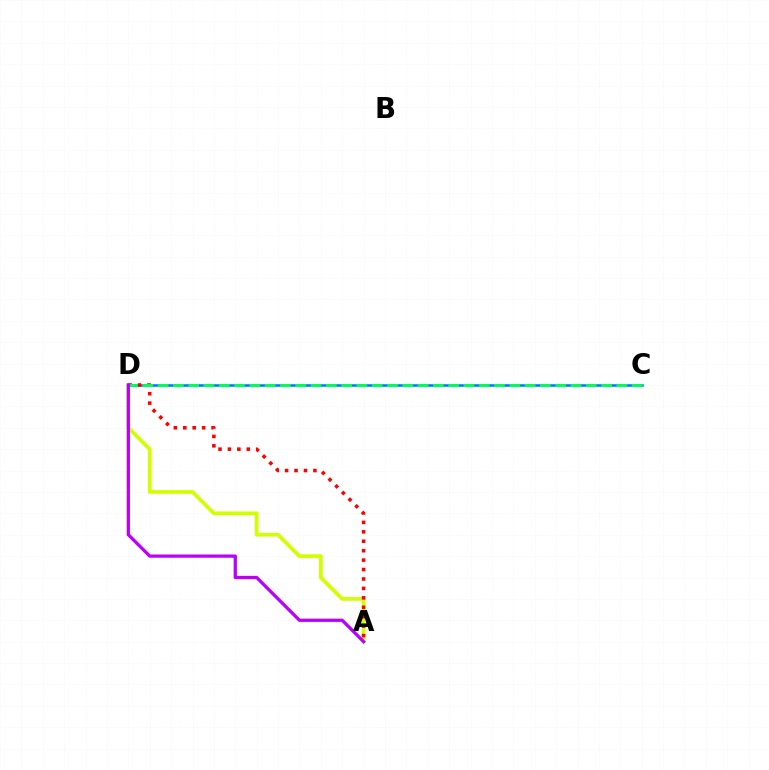{('C', 'D'): [{'color': '#0074ff', 'line_style': 'solid', 'thickness': 1.82}, {'color': '#00ff5c', 'line_style': 'dashed', 'thickness': 2.08}], ('A', 'D'): [{'color': '#d1ff00', 'line_style': 'solid', 'thickness': 2.69}, {'color': '#ff0000', 'line_style': 'dotted', 'thickness': 2.56}, {'color': '#b900ff', 'line_style': 'solid', 'thickness': 2.34}]}